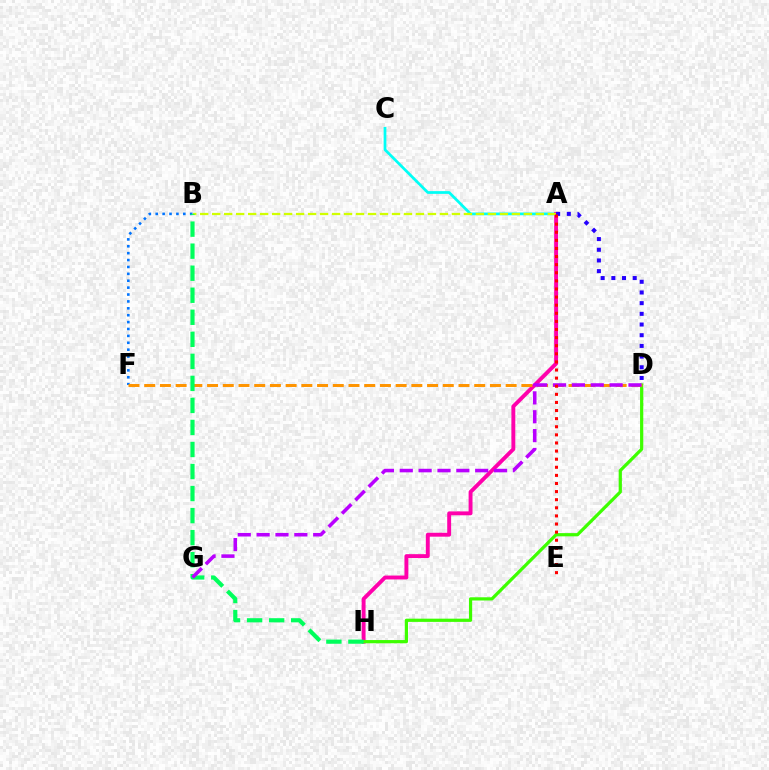{('A', 'C'): [{'color': '#00fff6', 'line_style': 'solid', 'thickness': 1.97}], ('B', 'F'): [{'color': '#0074ff', 'line_style': 'dotted', 'thickness': 1.87}], ('A', 'H'): [{'color': '#ff00ac', 'line_style': 'solid', 'thickness': 2.81}], ('D', 'H'): [{'color': '#3dff00', 'line_style': 'solid', 'thickness': 2.32}], ('A', 'B'): [{'color': '#d1ff00', 'line_style': 'dashed', 'thickness': 1.63}], ('D', 'F'): [{'color': '#ff9400', 'line_style': 'dashed', 'thickness': 2.13}], ('B', 'H'): [{'color': '#00ff5c', 'line_style': 'dashed', 'thickness': 2.99}], ('D', 'G'): [{'color': '#b900ff', 'line_style': 'dashed', 'thickness': 2.56}], ('A', 'D'): [{'color': '#2500ff', 'line_style': 'dotted', 'thickness': 2.9}], ('A', 'E'): [{'color': '#ff0000', 'line_style': 'dotted', 'thickness': 2.2}]}